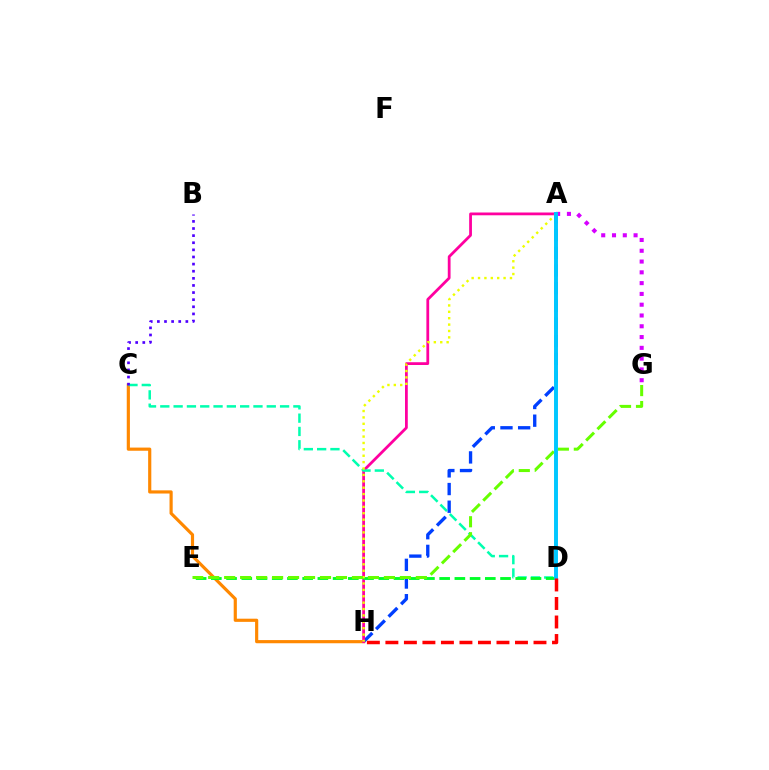{('A', 'H'): [{'color': '#003fff', 'line_style': 'dashed', 'thickness': 2.4}, {'color': '#ff00a0', 'line_style': 'solid', 'thickness': 2.0}, {'color': '#eeff00', 'line_style': 'dotted', 'thickness': 1.74}], ('A', 'G'): [{'color': '#d600ff', 'line_style': 'dotted', 'thickness': 2.93}], ('C', 'H'): [{'color': '#ff8800', 'line_style': 'solid', 'thickness': 2.28}], ('C', 'D'): [{'color': '#00ffaf', 'line_style': 'dashed', 'thickness': 1.81}], ('D', 'E'): [{'color': '#00ff27', 'line_style': 'dashed', 'thickness': 2.07}], ('E', 'G'): [{'color': '#66ff00', 'line_style': 'dashed', 'thickness': 2.17}], ('A', 'D'): [{'color': '#00c7ff', 'line_style': 'solid', 'thickness': 2.83}], ('B', 'C'): [{'color': '#4f00ff', 'line_style': 'dotted', 'thickness': 1.93}], ('D', 'H'): [{'color': '#ff0000', 'line_style': 'dashed', 'thickness': 2.51}]}